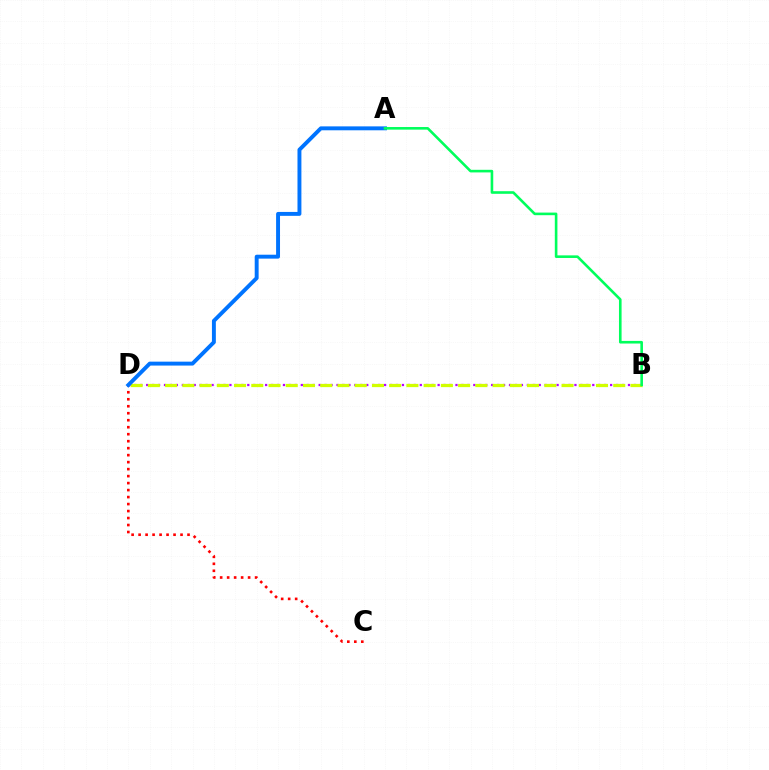{('B', 'D'): [{'color': '#b900ff', 'line_style': 'dotted', 'thickness': 1.62}, {'color': '#d1ff00', 'line_style': 'dashed', 'thickness': 2.34}], ('C', 'D'): [{'color': '#ff0000', 'line_style': 'dotted', 'thickness': 1.9}], ('A', 'D'): [{'color': '#0074ff', 'line_style': 'solid', 'thickness': 2.82}], ('A', 'B'): [{'color': '#00ff5c', 'line_style': 'solid', 'thickness': 1.88}]}